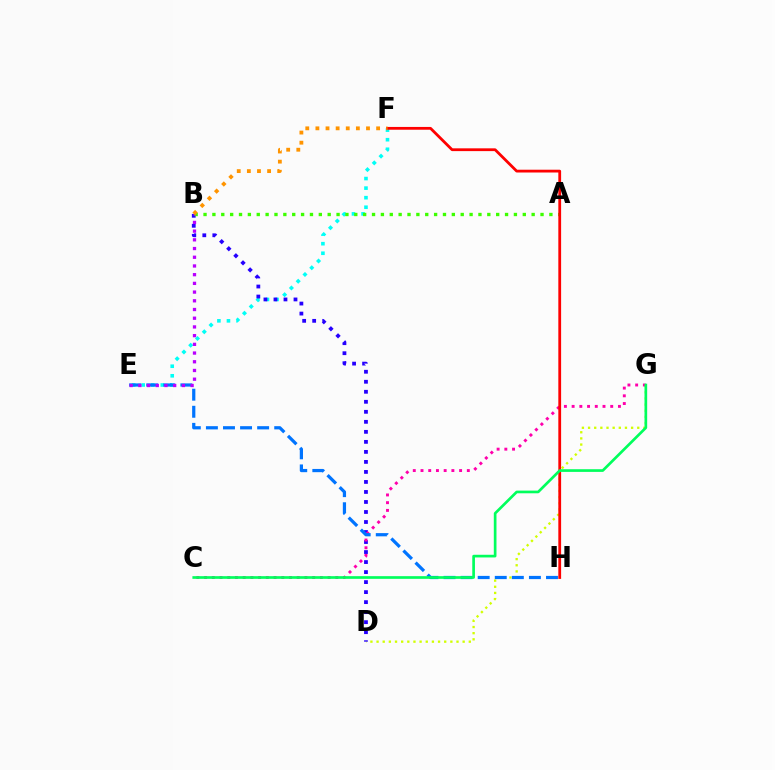{('D', 'G'): [{'color': '#d1ff00', 'line_style': 'dotted', 'thickness': 1.67}], ('E', 'F'): [{'color': '#00fff6', 'line_style': 'dotted', 'thickness': 2.6}], ('B', 'D'): [{'color': '#2500ff', 'line_style': 'dotted', 'thickness': 2.72}], ('A', 'B'): [{'color': '#3dff00', 'line_style': 'dotted', 'thickness': 2.41}], ('C', 'G'): [{'color': '#ff00ac', 'line_style': 'dotted', 'thickness': 2.1}, {'color': '#00ff5c', 'line_style': 'solid', 'thickness': 1.93}], ('F', 'H'): [{'color': '#ff0000', 'line_style': 'solid', 'thickness': 2.0}], ('E', 'H'): [{'color': '#0074ff', 'line_style': 'dashed', 'thickness': 2.32}], ('B', 'E'): [{'color': '#b900ff', 'line_style': 'dotted', 'thickness': 2.37}], ('B', 'F'): [{'color': '#ff9400', 'line_style': 'dotted', 'thickness': 2.75}]}